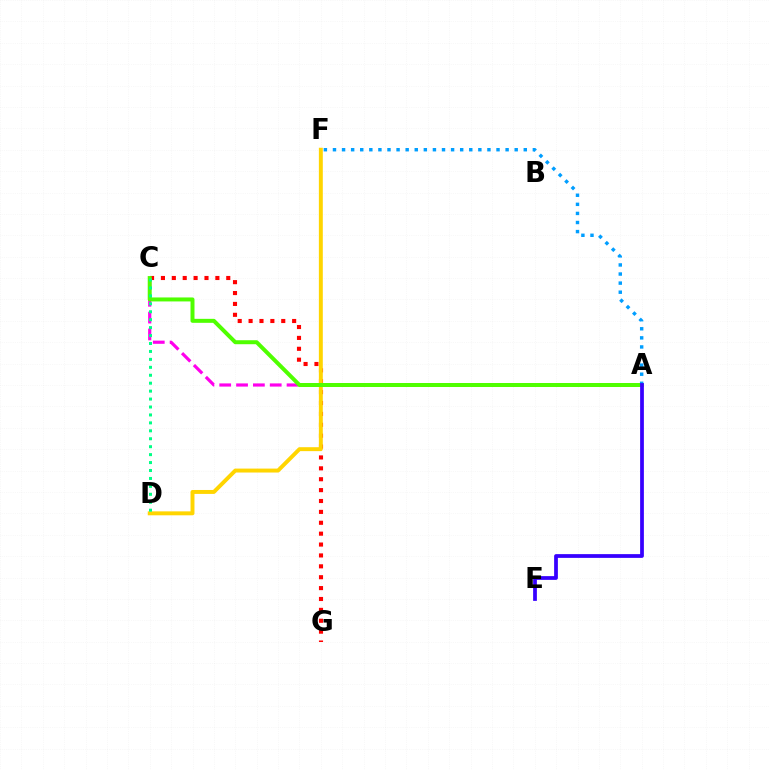{('C', 'G'): [{'color': '#ff0000', 'line_style': 'dotted', 'thickness': 2.96}], ('D', 'F'): [{'color': '#ffd500', 'line_style': 'solid', 'thickness': 2.84}], ('A', 'C'): [{'color': '#ff00ed', 'line_style': 'dashed', 'thickness': 2.29}, {'color': '#4fff00', 'line_style': 'solid', 'thickness': 2.87}], ('C', 'D'): [{'color': '#00ff86', 'line_style': 'dotted', 'thickness': 2.16}], ('A', 'F'): [{'color': '#009eff', 'line_style': 'dotted', 'thickness': 2.47}], ('A', 'E'): [{'color': '#3700ff', 'line_style': 'solid', 'thickness': 2.7}]}